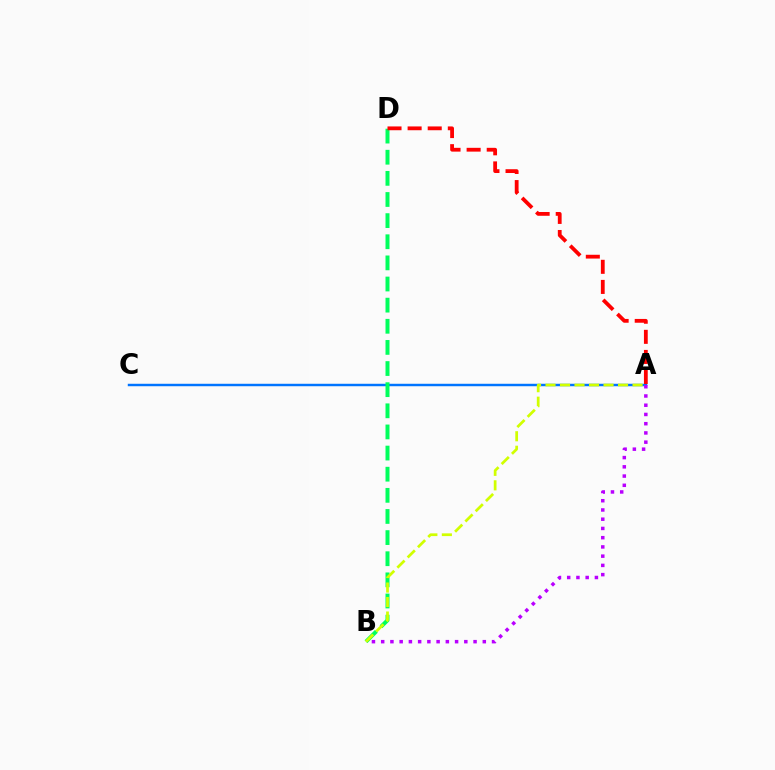{('A', 'C'): [{'color': '#0074ff', 'line_style': 'solid', 'thickness': 1.77}], ('B', 'D'): [{'color': '#00ff5c', 'line_style': 'dashed', 'thickness': 2.87}], ('A', 'D'): [{'color': '#ff0000', 'line_style': 'dashed', 'thickness': 2.73}], ('A', 'B'): [{'color': '#d1ff00', 'line_style': 'dashed', 'thickness': 1.97}, {'color': '#b900ff', 'line_style': 'dotted', 'thickness': 2.51}]}